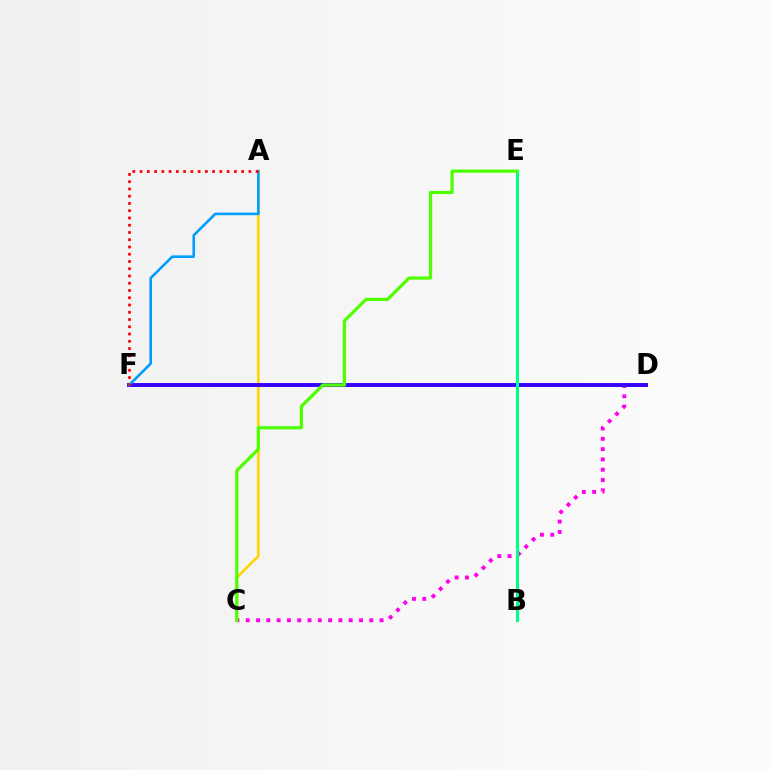{('A', 'C'): [{'color': '#ffd500', 'line_style': 'solid', 'thickness': 1.88}], ('C', 'D'): [{'color': '#ff00ed', 'line_style': 'dotted', 'thickness': 2.8}], ('D', 'F'): [{'color': '#3700ff', 'line_style': 'solid', 'thickness': 2.82}], ('B', 'E'): [{'color': '#00ff86', 'line_style': 'solid', 'thickness': 2.19}], ('C', 'E'): [{'color': '#4fff00', 'line_style': 'solid', 'thickness': 2.33}], ('A', 'F'): [{'color': '#009eff', 'line_style': 'solid', 'thickness': 1.88}, {'color': '#ff0000', 'line_style': 'dotted', 'thickness': 1.97}]}